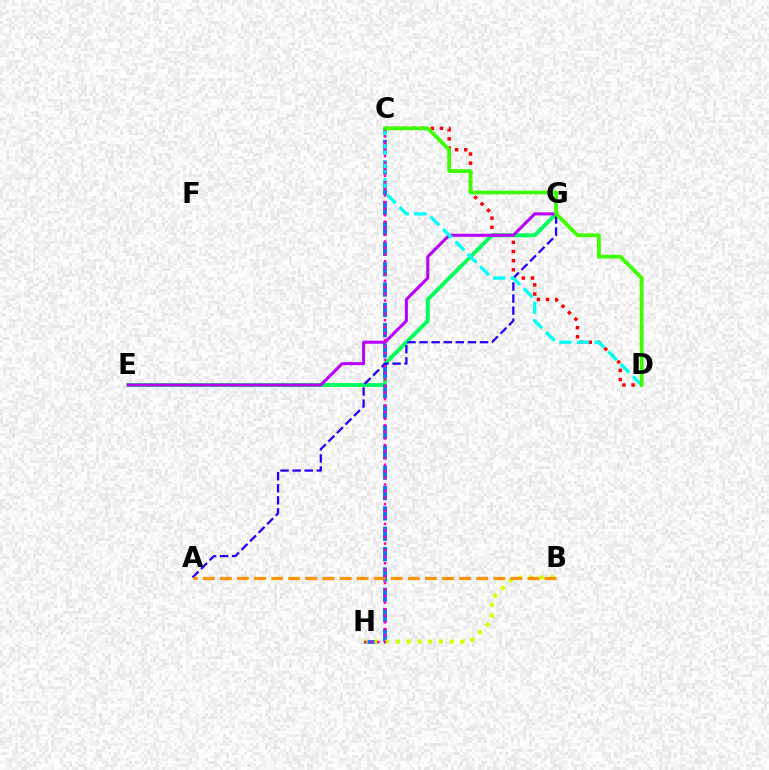{('C', 'D'): [{'color': '#ff0000', 'line_style': 'dotted', 'thickness': 2.48}, {'color': '#00fff6', 'line_style': 'dashed', 'thickness': 2.39}, {'color': '#3dff00', 'line_style': 'solid', 'thickness': 2.7}], ('E', 'G'): [{'color': '#00ff5c', 'line_style': 'solid', 'thickness': 2.78}, {'color': '#b900ff', 'line_style': 'solid', 'thickness': 2.18}], ('C', 'H'): [{'color': '#0074ff', 'line_style': 'dashed', 'thickness': 2.77}, {'color': '#ff00ac', 'line_style': 'dotted', 'thickness': 1.78}], ('B', 'H'): [{'color': '#d1ff00', 'line_style': 'dotted', 'thickness': 2.92}], ('A', 'G'): [{'color': '#2500ff', 'line_style': 'dashed', 'thickness': 1.64}], ('A', 'B'): [{'color': '#ff9400', 'line_style': 'dashed', 'thickness': 2.32}]}